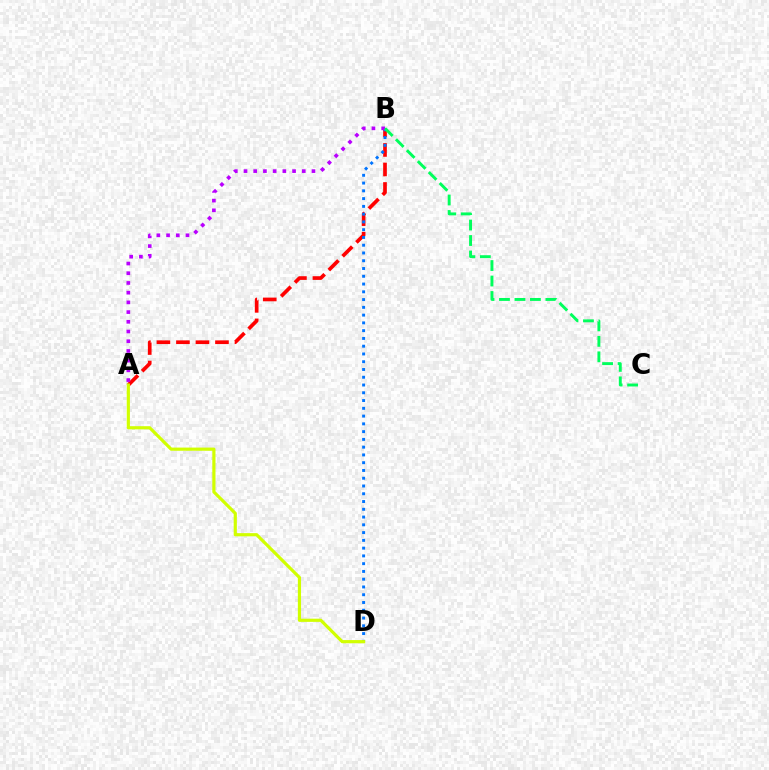{('A', 'B'): [{'color': '#ff0000', 'line_style': 'dashed', 'thickness': 2.65}, {'color': '#b900ff', 'line_style': 'dotted', 'thickness': 2.64}], ('B', 'D'): [{'color': '#0074ff', 'line_style': 'dotted', 'thickness': 2.11}], ('A', 'D'): [{'color': '#d1ff00', 'line_style': 'solid', 'thickness': 2.29}], ('B', 'C'): [{'color': '#00ff5c', 'line_style': 'dashed', 'thickness': 2.1}]}